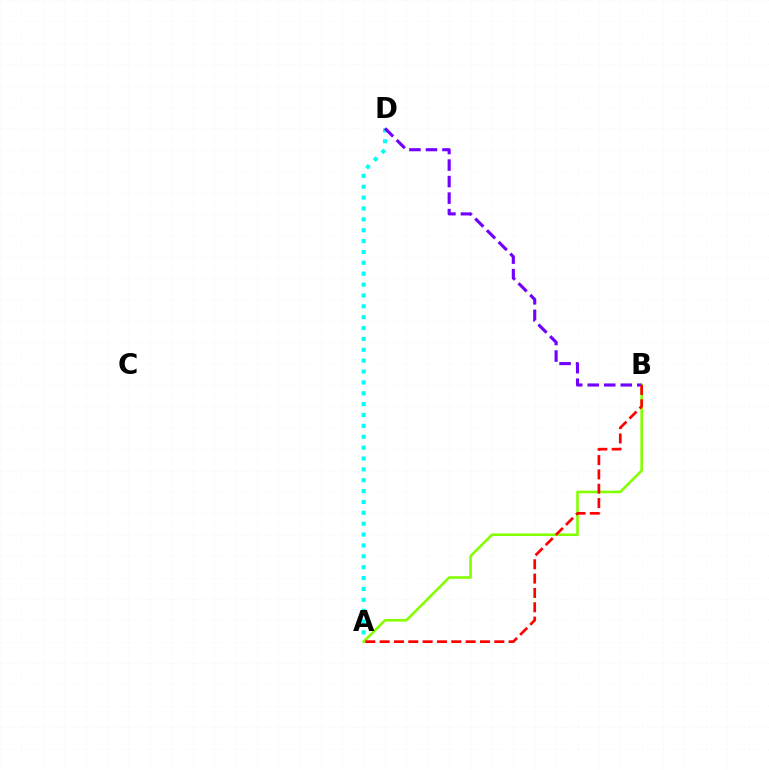{('A', 'D'): [{'color': '#00fff6', 'line_style': 'dotted', 'thickness': 2.95}], ('A', 'B'): [{'color': '#84ff00', 'line_style': 'solid', 'thickness': 1.88}, {'color': '#ff0000', 'line_style': 'dashed', 'thickness': 1.95}], ('B', 'D'): [{'color': '#7200ff', 'line_style': 'dashed', 'thickness': 2.24}]}